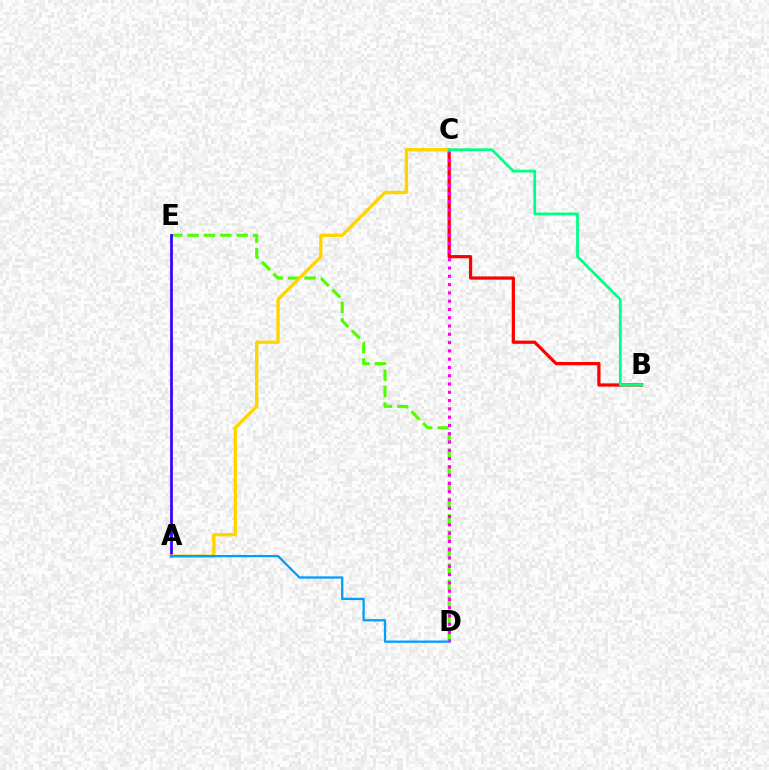{('D', 'E'): [{'color': '#4fff00', 'line_style': 'dashed', 'thickness': 2.22}], ('B', 'C'): [{'color': '#ff0000', 'line_style': 'solid', 'thickness': 2.32}, {'color': '#00ff86', 'line_style': 'solid', 'thickness': 1.98}], ('A', 'E'): [{'color': '#3700ff', 'line_style': 'solid', 'thickness': 1.97}], ('C', 'D'): [{'color': '#ff00ed', 'line_style': 'dotted', 'thickness': 2.25}], ('A', 'C'): [{'color': '#ffd500', 'line_style': 'solid', 'thickness': 2.42}], ('A', 'D'): [{'color': '#009eff', 'line_style': 'solid', 'thickness': 1.65}]}